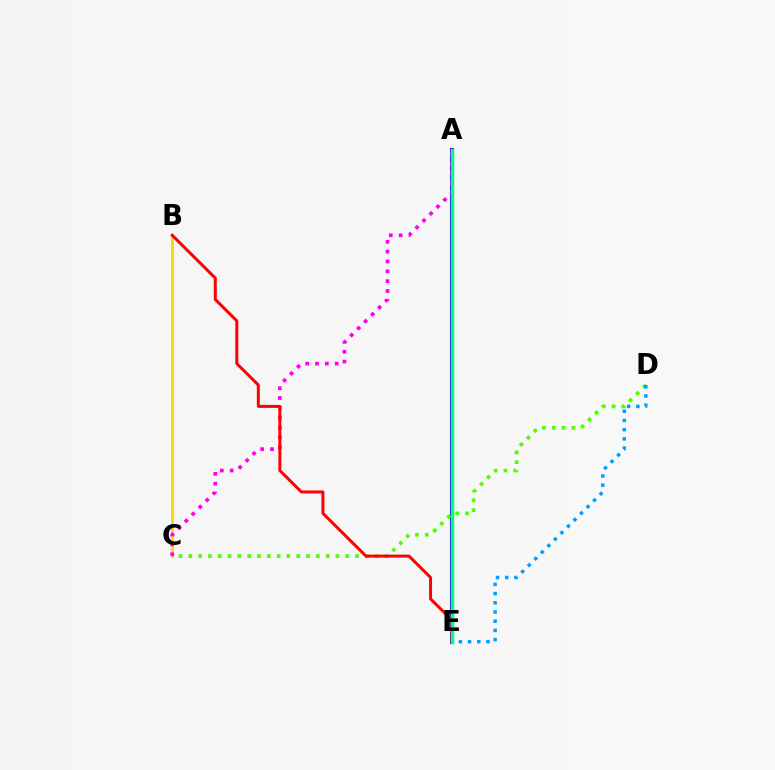{('A', 'E'): [{'color': '#3700ff', 'line_style': 'solid', 'thickness': 2.94}, {'color': '#00ff86', 'line_style': 'solid', 'thickness': 2.51}], ('C', 'D'): [{'color': '#4fff00', 'line_style': 'dotted', 'thickness': 2.67}], ('B', 'C'): [{'color': '#ffd500', 'line_style': 'solid', 'thickness': 1.98}], ('A', 'C'): [{'color': '#ff00ed', 'line_style': 'dotted', 'thickness': 2.67}], ('B', 'E'): [{'color': '#ff0000', 'line_style': 'solid', 'thickness': 2.15}], ('D', 'E'): [{'color': '#009eff', 'line_style': 'dotted', 'thickness': 2.5}]}